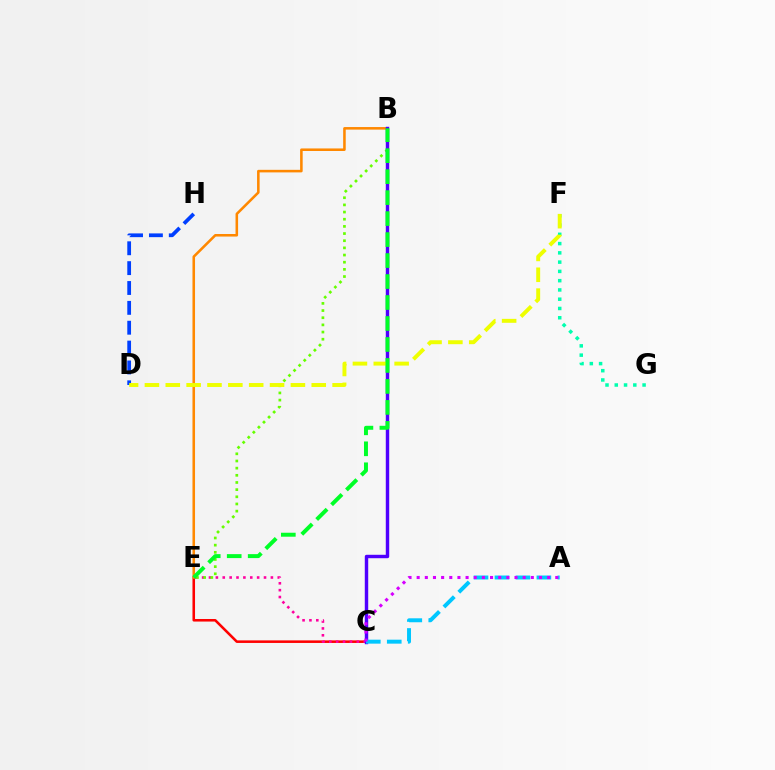{('C', 'E'): [{'color': '#ff0000', 'line_style': 'solid', 'thickness': 1.84}, {'color': '#ff00a0', 'line_style': 'dotted', 'thickness': 1.87}], ('B', 'E'): [{'color': '#ff8800', 'line_style': 'solid', 'thickness': 1.84}, {'color': '#66ff00', 'line_style': 'dotted', 'thickness': 1.95}, {'color': '#00ff27', 'line_style': 'dashed', 'thickness': 2.85}], ('D', 'H'): [{'color': '#003fff', 'line_style': 'dashed', 'thickness': 2.7}], ('F', 'G'): [{'color': '#00ffaf', 'line_style': 'dotted', 'thickness': 2.52}], ('B', 'C'): [{'color': '#4f00ff', 'line_style': 'solid', 'thickness': 2.47}], ('D', 'F'): [{'color': '#eeff00', 'line_style': 'dashed', 'thickness': 2.83}], ('A', 'C'): [{'color': '#00c7ff', 'line_style': 'dashed', 'thickness': 2.85}, {'color': '#d600ff', 'line_style': 'dotted', 'thickness': 2.22}]}